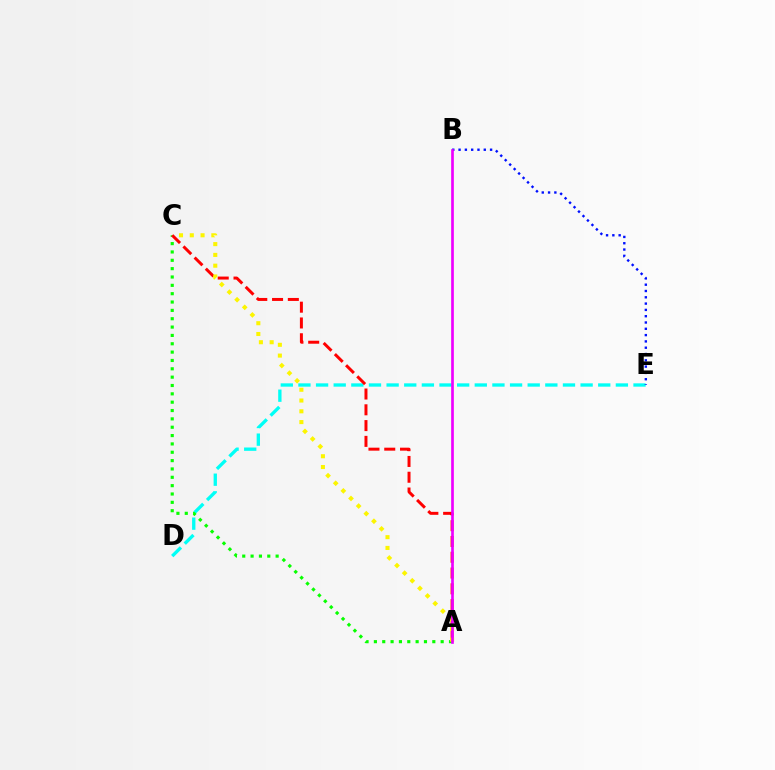{('D', 'E'): [{'color': '#00fff6', 'line_style': 'dashed', 'thickness': 2.4}], ('A', 'C'): [{'color': '#08ff00', 'line_style': 'dotted', 'thickness': 2.27}, {'color': '#ff0000', 'line_style': 'dashed', 'thickness': 2.14}, {'color': '#fcf500', 'line_style': 'dotted', 'thickness': 2.93}], ('B', 'E'): [{'color': '#0010ff', 'line_style': 'dotted', 'thickness': 1.71}], ('A', 'B'): [{'color': '#ee00ff', 'line_style': 'solid', 'thickness': 1.92}]}